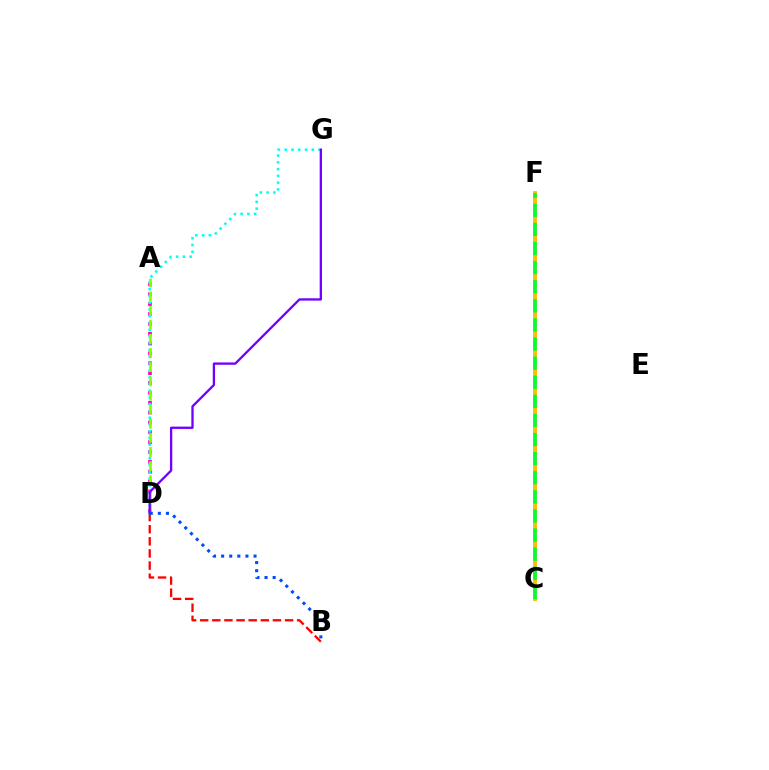{('A', 'D'): [{'color': '#ff00cf', 'line_style': 'dotted', 'thickness': 2.68}, {'color': '#84ff00', 'line_style': 'dashed', 'thickness': 1.92}], ('D', 'G'): [{'color': '#00fff6', 'line_style': 'dotted', 'thickness': 1.84}, {'color': '#7200ff', 'line_style': 'solid', 'thickness': 1.66}], ('C', 'F'): [{'color': '#ffbd00', 'line_style': 'solid', 'thickness': 2.79}, {'color': '#00ff39', 'line_style': 'dashed', 'thickness': 2.59}], ('B', 'D'): [{'color': '#ff0000', 'line_style': 'dashed', 'thickness': 1.65}, {'color': '#004bff', 'line_style': 'dotted', 'thickness': 2.2}]}